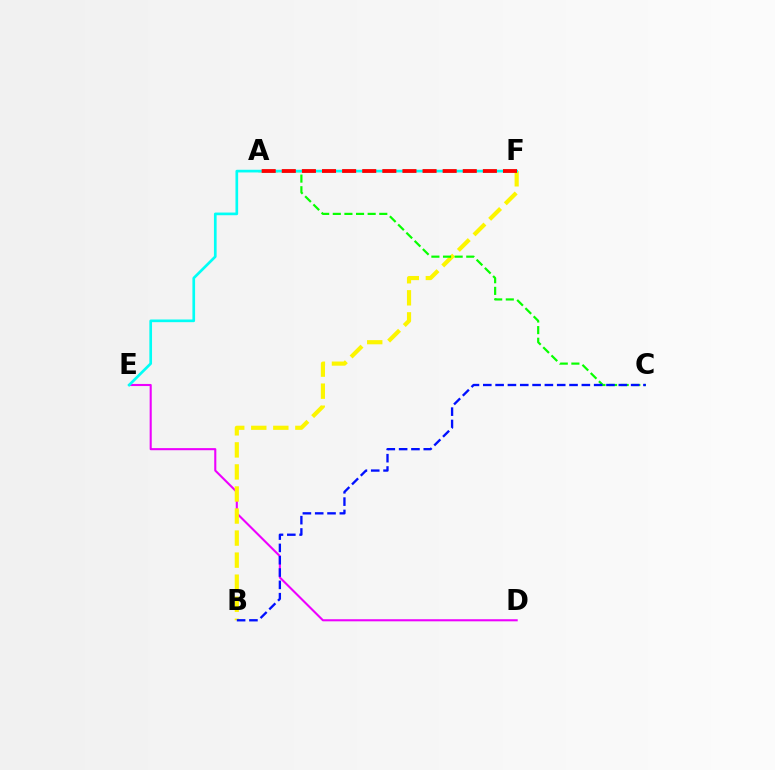{('D', 'E'): [{'color': '#ee00ff', 'line_style': 'solid', 'thickness': 1.51}], ('B', 'F'): [{'color': '#fcf500', 'line_style': 'dashed', 'thickness': 2.99}], ('A', 'C'): [{'color': '#08ff00', 'line_style': 'dashed', 'thickness': 1.58}], ('E', 'F'): [{'color': '#00fff6', 'line_style': 'solid', 'thickness': 1.93}], ('A', 'F'): [{'color': '#ff0000', 'line_style': 'dashed', 'thickness': 2.73}], ('B', 'C'): [{'color': '#0010ff', 'line_style': 'dashed', 'thickness': 1.67}]}